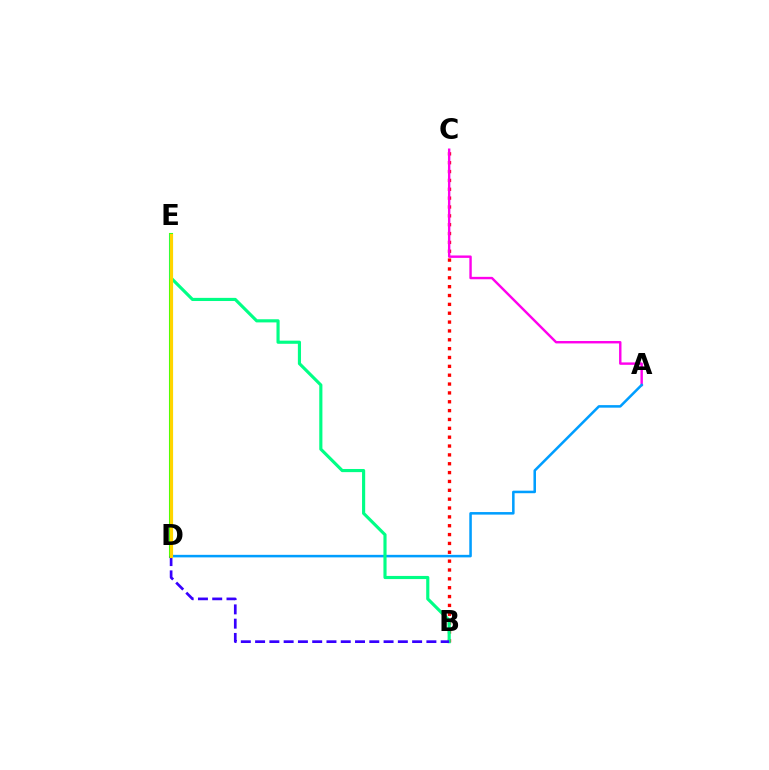{('B', 'C'): [{'color': '#ff0000', 'line_style': 'dotted', 'thickness': 2.41}], ('A', 'C'): [{'color': '#ff00ed', 'line_style': 'solid', 'thickness': 1.74}], ('A', 'D'): [{'color': '#009eff', 'line_style': 'solid', 'thickness': 1.83}], ('D', 'E'): [{'color': '#4fff00', 'line_style': 'solid', 'thickness': 2.93}, {'color': '#ffd500', 'line_style': 'solid', 'thickness': 2.22}], ('B', 'E'): [{'color': '#00ff86', 'line_style': 'solid', 'thickness': 2.26}], ('B', 'D'): [{'color': '#3700ff', 'line_style': 'dashed', 'thickness': 1.94}]}